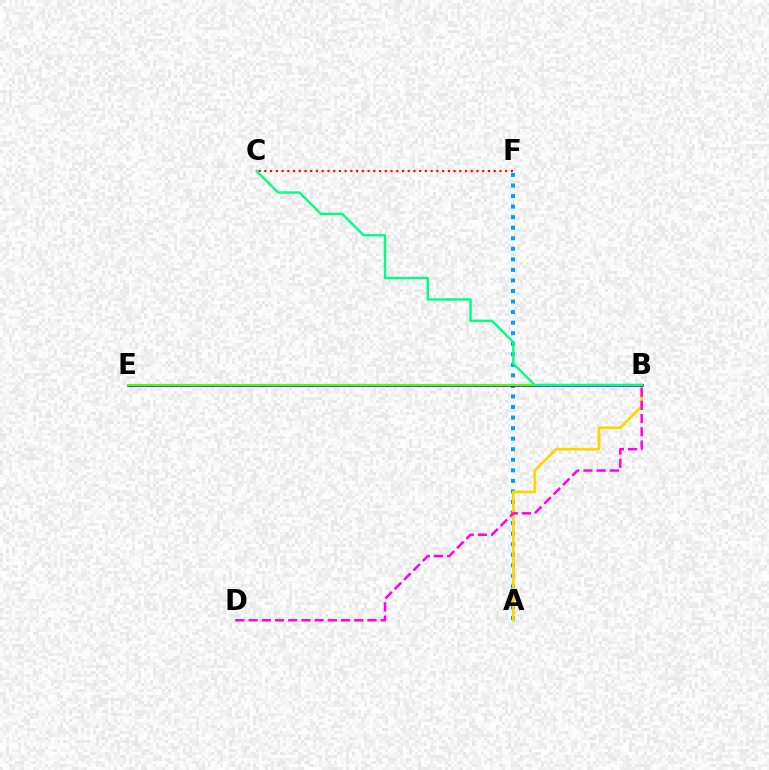{('A', 'F'): [{'color': '#009eff', 'line_style': 'dotted', 'thickness': 2.87}], ('C', 'F'): [{'color': '#ff0000', 'line_style': 'dotted', 'thickness': 1.56}], ('A', 'B'): [{'color': '#ffd500', 'line_style': 'solid', 'thickness': 1.96}], ('B', 'E'): [{'color': '#3700ff', 'line_style': 'solid', 'thickness': 1.81}, {'color': '#4fff00', 'line_style': 'solid', 'thickness': 1.5}], ('B', 'D'): [{'color': '#ff00ed', 'line_style': 'dashed', 'thickness': 1.79}], ('B', 'C'): [{'color': '#00ff86', 'line_style': 'solid', 'thickness': 1.73}]}